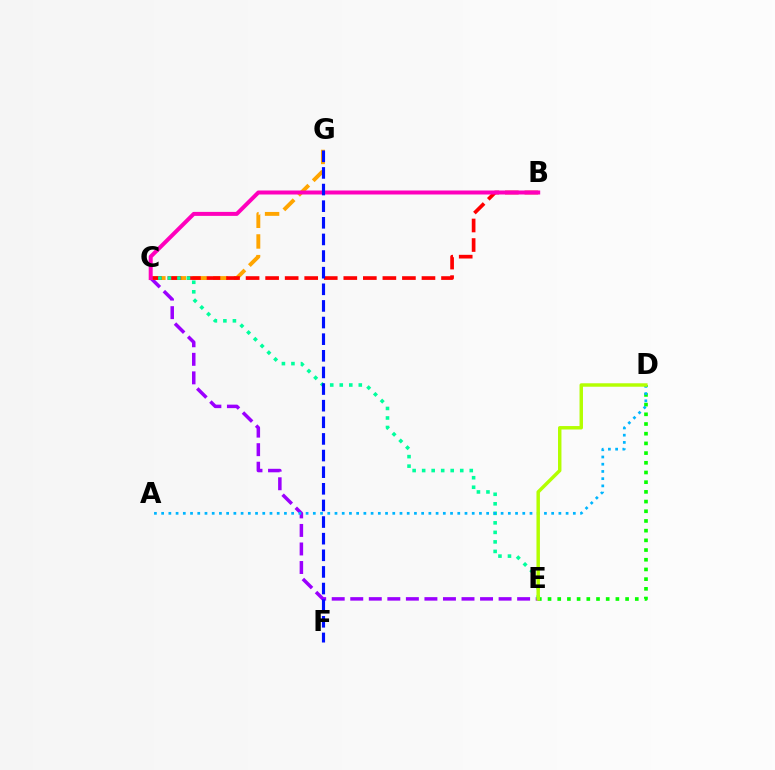{('D', 'E'): [{'color': '#08ff00', 'line_style': 'dotted', 'thickness': 2.63}, {'color': '#b3ff00', 'line_style': 'solid', 'thickness': 2.48}], ('C', 'E'): [{'color': '#9b00ff', 'line_style': 'dashed', 'thickness': 2.52}, {'color': '#00ff9d', 'line_style': 'dotted', 'thickness': 2.59}], ('C', 'G'): [{'color': '#ffa500', 'line_style': 'dashed', 'thickness': 2.81}], ('B', 'C'): [{'color': '#ff0000', 'line_style': 'dashed', 'thickness': 2.65}, {'color': '#ff00bd', 'line_style': 'solid', 'thickness': 2.87}], ('A', 'D'): [{'color': '#00b5ff', 'line_style': 'dotted', 'thickness': 1.96}], ('F', 'G'): [{'color': '#0010ff', 'line_style': 'dashed', 'thickness': 2.26}]}